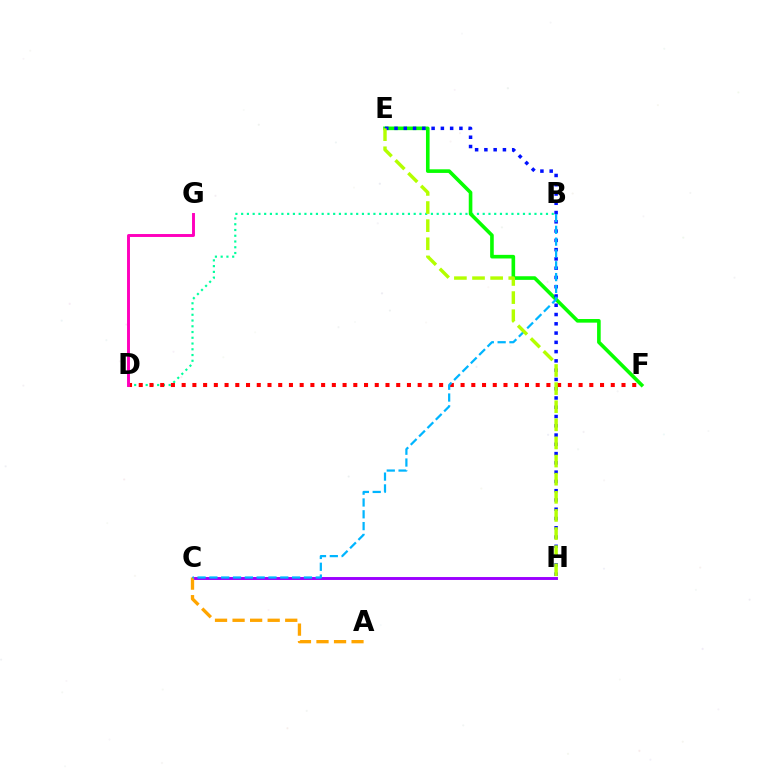{('B', 'D'): [{'color': '#00ff9d', 'line_style': 'dotted', 'thickness': 1.56}], ('E', 'F'): [{'color': '#08ff00', 'line_style': 'solid', 'thickness': 2.6}], ('C', 'H'): [{'color': '#9b00ff', 'line_style': 'solid', 'thickness': 2.1}], ('D', 'F'): [{'color': '#ff0000', 'line_style': 'dotted', 'thickness': 2.91}], ('D', 'G'): [{'color': '#ff00bd', 'line_style': 'solid', 'thickness': 2.11}], ('A', 'C'): [{'color': '#ffa500', 'line_style': 'dashed', 'thickness': 2.38}], ('E', 'H'): [{'color': '#0010ff', 'line_style': 'dotted', 'thickness': 2.52}, {'color': '#b3ff00', 'line_style': 'dashed', 'thickness': 2.46}], ('B', 'C'): [{'color': '#00b5ff', 'line_style': 'dashed', 'thickness': 1.61}]}